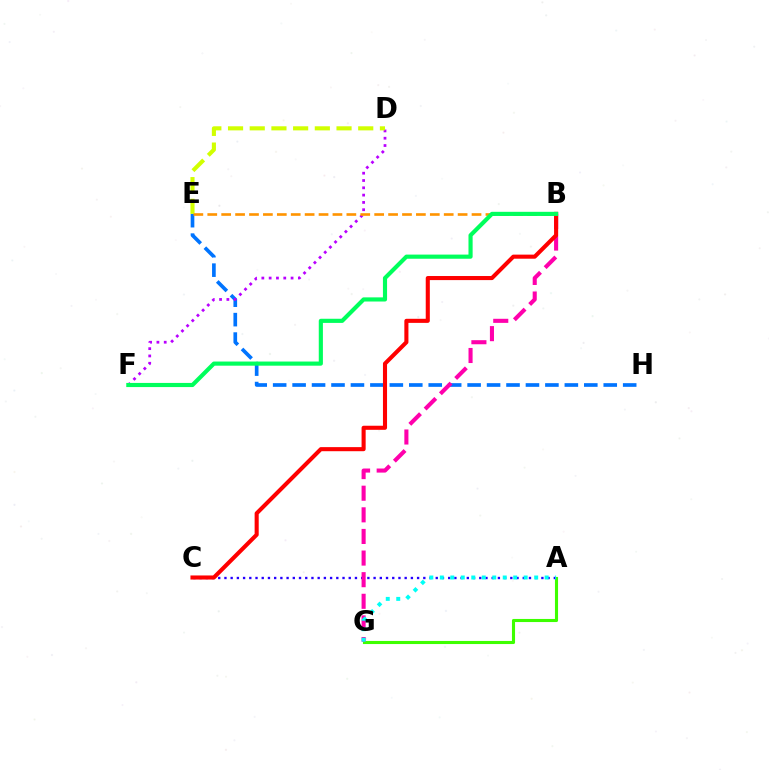{('A', 'G'): [{'color': '#3dff00', 'line_style': 'solid', 'thickness': 2.23}, {'color': '#00fff6', 'line_style': 'dotted', 'thickness': 2.85}], ('E', 'H'): [{'color': '#0074ff', 'line_style': 'dashed', 'thickness': 2.64}], ('A', 'C'): [{'color': '#2500ff', 'line_style': 'dotted', 'thickness': 1.69}], ('D', 'F'): [{'color': '#b900ff', 'line_style': 'dotted', 'thickness': 1.99}], ('B', 'G'): [{'color': '#ff00ac', 'line_style': 'dashed', 'thickness': 2.94}], ('D', 'E'): [{'color': '#d1ff00', 'line_style': 'dashed', 'thickness': 2.95}], ('B', 'C'): [{'color': '#ff0000', 'line_style': 'solid', 'thickness': 2.94}], ('B', 'E'): [{'color': '#ff9400', 'line_style': 'dashed', 'thickness': 1.89}], ('B', 'F'): [{'color': '#00ff5c', 'line_style': 'solid', 'thickness': 2.98}]}